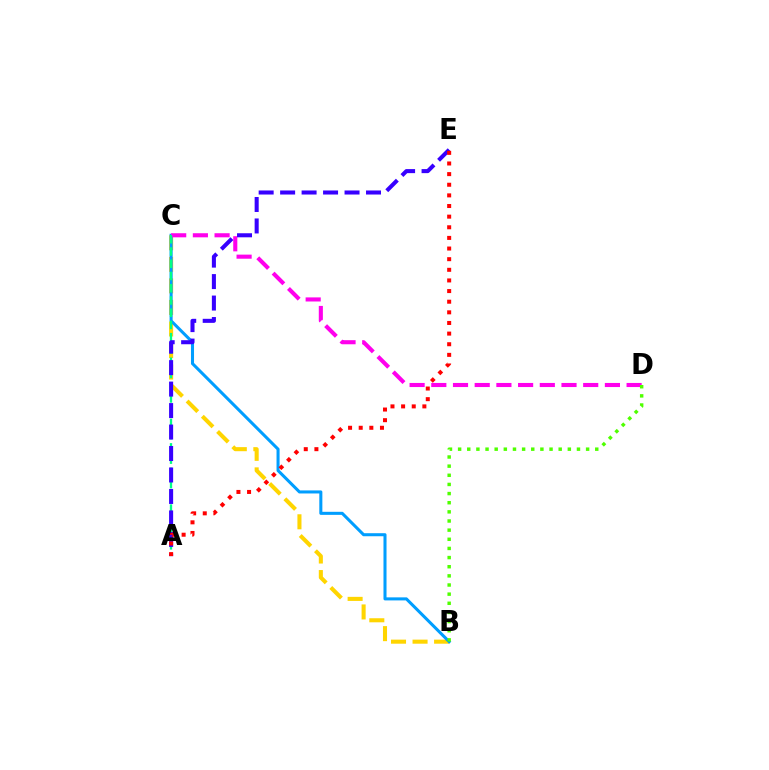{('B', 'C'): [{'color': '#ffd500', 'line_style': 'dashed', 'thickness': 2.93}, {'color': '#009eff', 'line_style': 'solid', 'thickness': 2.2}], ('C', 'D'): [{'color': '#ff00ed', 'line_style': 'dashed', 'thickness': 2.95}], ('A', 'C'): [{'color': '#00ff86', 'line_style': 'dashed', 'thickness': 1.66}], ('A', 'E'): [{'color': '#3700ff', 'line_style': 'dashed', 'thickness': 2.92}, {'color': '#ff0000', 'line_style': 'dotted', 'thickness': 2.89}], ('B', 'D'): [{'color': '#4fff00', 'line_style': 'dotted', 'thickness': 2.48}]}